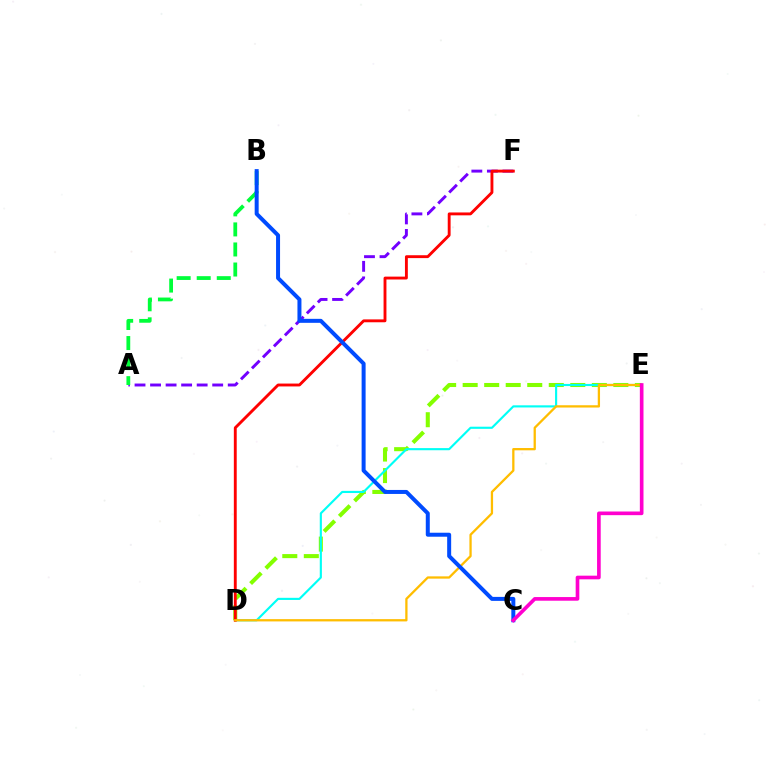{('D', 'E'): [{'color': '#84ff00', 'line_style': 'dashed', 'thickness': 2.92}, {'color': '#00fff6', 'line_style': 'solid', 'thickness': 1.54}, {'color': '#ffbd00', 'line_style': 'solid', 'thickness': 1.64}], ('A', 'F'): [{'color': '#7200ff', 'line_style': 'dashed', 'thickness': 2.11}], ('A', 'B'): [{'color': '#00ff39', 'line_style': 'dashed', 'thickness': 2.72}], ('D', 'F'): [{'color': '#ff0000', 'line_style': 'solid', 'thickness': 2.07}], ('B', 'C'): [{'color': '#004bff', 'line_style': 'solid', 'thickness': 2.87}], ('C', 'E'): [{'color': '#ff00cf', 'line_style': 'solid', 'thickness': 2.63}]}